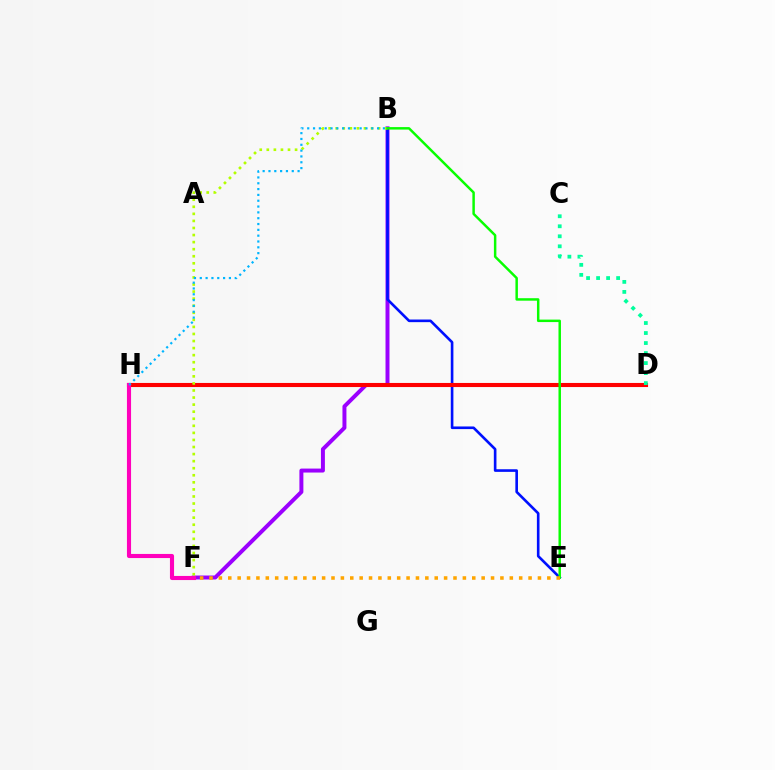{('B', 'F'): [{'color': '#9b00ff', 'line_style': 'solid', 'thickness': 2.86}, {'color': '#b3ff00', 'line_style': 'dotted', 'thickness': 1.92}], ('B', 'E'): [{'color': '#0010ff', 'line_style': 'solid', 'thickness': 1.89}, {'color': '#08ff00', 'line_style': 'solid', 'thickness': 1.78}], ('D', 'H'): [{'color': '#ff0000', 'line_style': 'solid', 'thickness': 2.95}], ('F', 'H'): [{'color': '#ff00bd', 'line_style': 'solid', 'thickness': 2.96}], ('C', 'D'): [{'color': '#00ff9d', 'line_style': 'dotted', 'thickness': 2.72}], ('B', 'H'): [{'color': '#00b5ff', 'line_style': 'dotted', 'thickness': 1.58}], ('E', 'F'): [{'color': '#ffa500', 'line_style': 'dotted', 'thickness': 2.55}]}